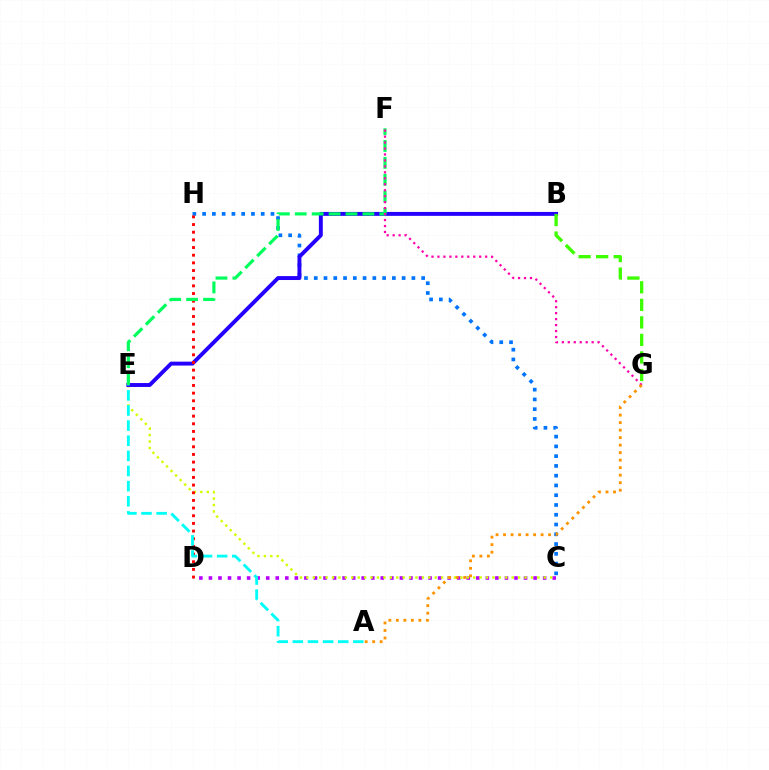{('C', 'D'): [{'color': '#b900ff', 'line_style': 'dotted', 'thickness': 2.59}], ('C', 'E'): [{'color': '#d1ff00', 'line_style': 'dotted', 'thickness': 1.74}], ('C', 'H'): [{'color': '#0074ff', 'line_style': 'dotted', 'thickness': 2.65}], ('B', 'E'): [{'color': '#2500ff', 'line_style': 'solid', 'thickness': 2.82}], ('D', 'H'): [{'color': '#ff0000', 'line_style': 'dotted', 'thickness': 2.08}], ('E', 'F'): [{'color': '#00ff5c', 'line_style': 'dashed', 'thickness': 2.3}], ('F', 'G'): [{'color': '#ff00ac', 'line_style': 'dotted', 'thickness': 1.62}], ('B', 'G'): [{'color': '#3dff00', 'line_style': 'dashed', 'thickness': 2.38}], ('A', 'E'): [{'color': '#00fff6', 'line_style': 'dashed', 'thickness': 2.06}], ('A', 'G'): [{'color': '#ff9400', 'line_style': 'dotted', 'thickness': 2.04}]}